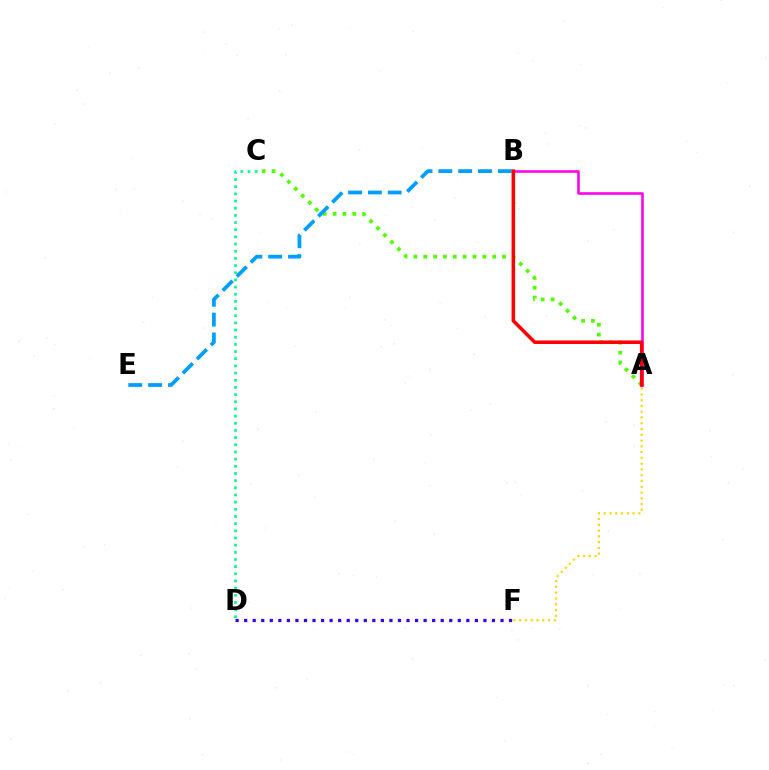{('D', 'F'): [{'color': '#3700ff', 'line_style': 'dotted', 'thickness': 2.32}], ('A', 'C'): [{'color': '#4fff00', 'line_style': 'dotted', 'thickness': 2.68}], ('A', 'B'): [{'color': '#ff00ed', 'line_style': 'solid', 'thickness': 1.86}, {'color': '#ff0000', 'line_style': 'solid', 'thickness': 2.54}], ('B', 'E'): [{'color': '#009eff', 'line_style': 'dashed', 'thickness': 2.69}], ('A', 'F'): [{'color': '#ffd500', 'line_style': 'dotted', 'thickness': 1.57}], ('C', 'D'): [{'color': '#00ff86', 'line_style': 'dotted', 'thickness': 1.95}]}